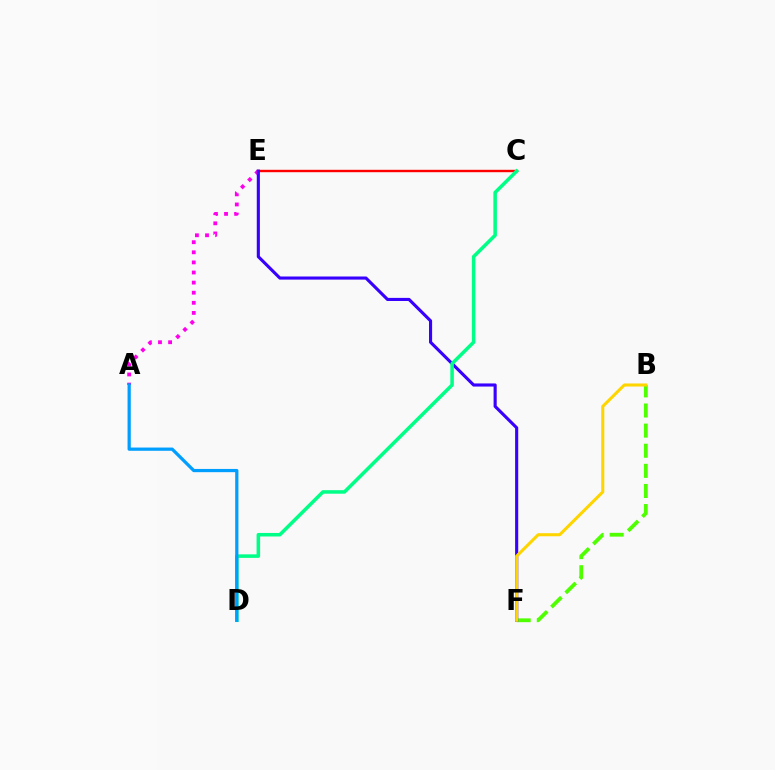{('C', 'E'): [{'color': '#ff0000', 'line_style': 'solid', 'thickness': 1.73}], ('B', 'F'): [{'color': '#4fff00', 'line_style': 'dashed', 'thickness': 2.73}, {'color': '#ffd500', 'line_style': 'solid', 'thickness': 2.2}], ('A', 'E'): [{'color': '#ff00ed', 'line_style': 'dotted', 'thickness': 2.74}], ('E', 'F'): [{'color': '#3700ff', 'line_style': 'solid', 'thickness': 2.24}], ('C', 'D'): [{'color': '#00ff86', 'line_style': 'solid', 'thickness': 2.54}], ('A', 'D'): [{'color': '#009eff', 'line_style': 'solid', 'thickness': 2.32}]}